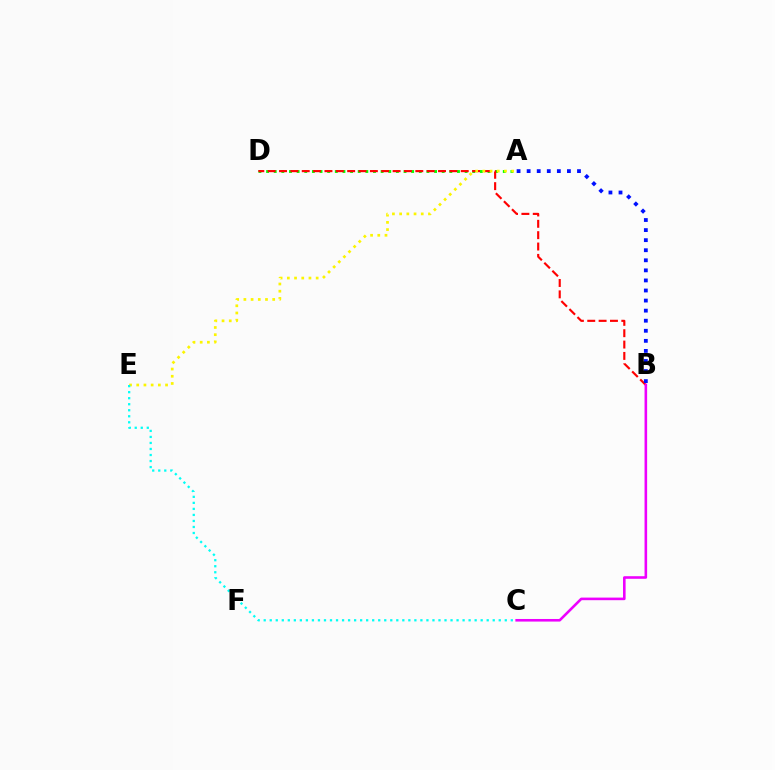{('A', 'D'): [{'color': '#08ff00', 'line_style': 'dotted', 'thickness': 2.07}], ('B', 'D'): [{'color': '#ff0000', 'line_style': 'dashed', 'thickness': 1.54}], ('A', 'E'): [{'color': '#fcf500', 'line_style': 'dotted', 'thickness': 1.96}], ('B', 'C'): [{'color': '#ee00ff', 'line_style': 'solid', 'thickness': 1.87}], ('C', 'E'): [{'color': '#00fff6', 'line_style': 'dotted', 'thickness': 1.64}], ('A', 'B'): [{'color': '#0010ff', 'line_style': 'dotted', 'thickness': 2.74}]}